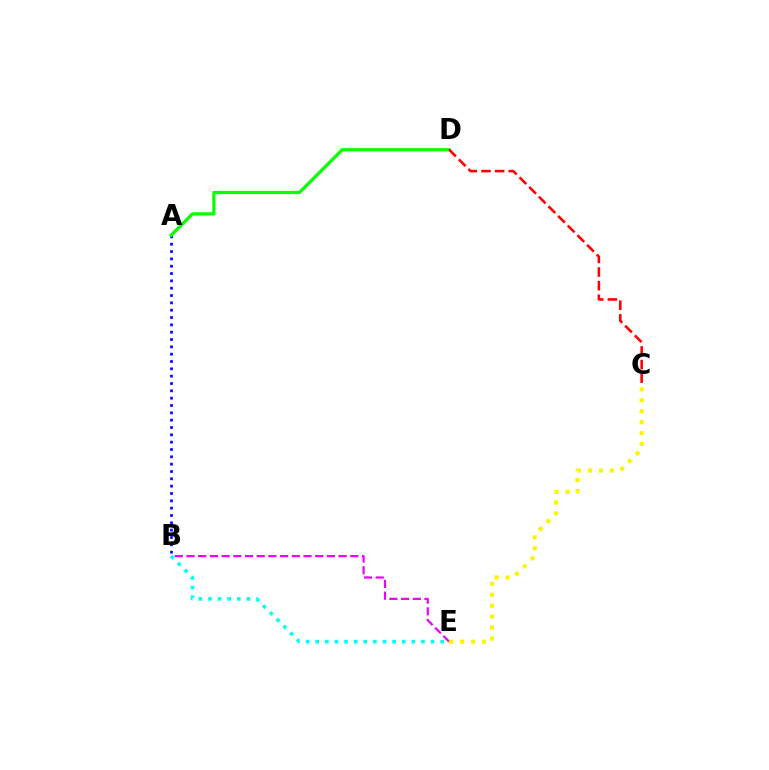{('A', 'B'): [{'color': '#0010ff', 'line_style': 'dotted', 'thickness': 1.99}], ('A', 'D'): [{'color': '#08ff00', 'line_style': 'solid', 'thickness': 2.3}], ('B', 'E'): [{'color': '#00fff6', 'line_style': 'dotted', 'thickness': 2.61}, {'color': '#ee00ff', 'line_style': 'dashed', 'thickness': 1.59}], ('C', 'E'): [{'color': '#fcf500', 'line_style': 'dotted', 'thickness': 2.98}], ('C', 'D'): [{'color': '#ff0000', 'line_style': 'dashed', 'thickness': 1.85}]}